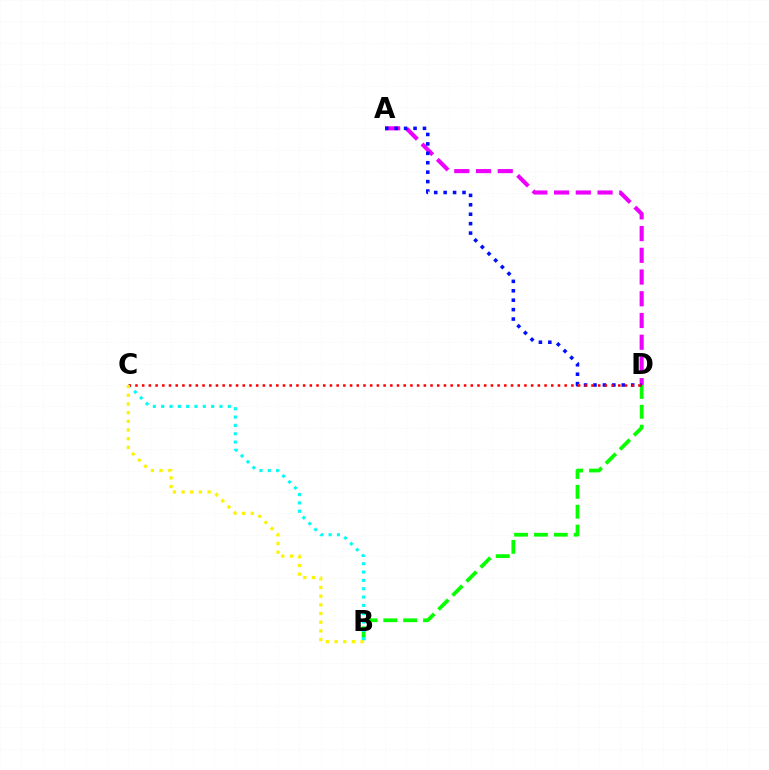{('B', 'D'): [{'color': '#08ff00', 'line_style': 'dashed', 'thickness': 2.7}], ('B', 'C'): [{'color': '#00fff6', 'line_style': 'dotted', 'thickness': 2.26}, {'color': '#fcf500', 'line_style': 'dotted', 'thickness': 2.36}], ('A', 'D'): [{'color': '#ee00ff', 'line_style': 'dashed', 'thickness': 2.95}, {'color': '#0010ff', 'line_style': 'dotted', 'thickness': 2.56}], ('C', 'D'): [{'color': '#ff0000', 'line_style': 'dotted', 'thickness': 1.82}]}